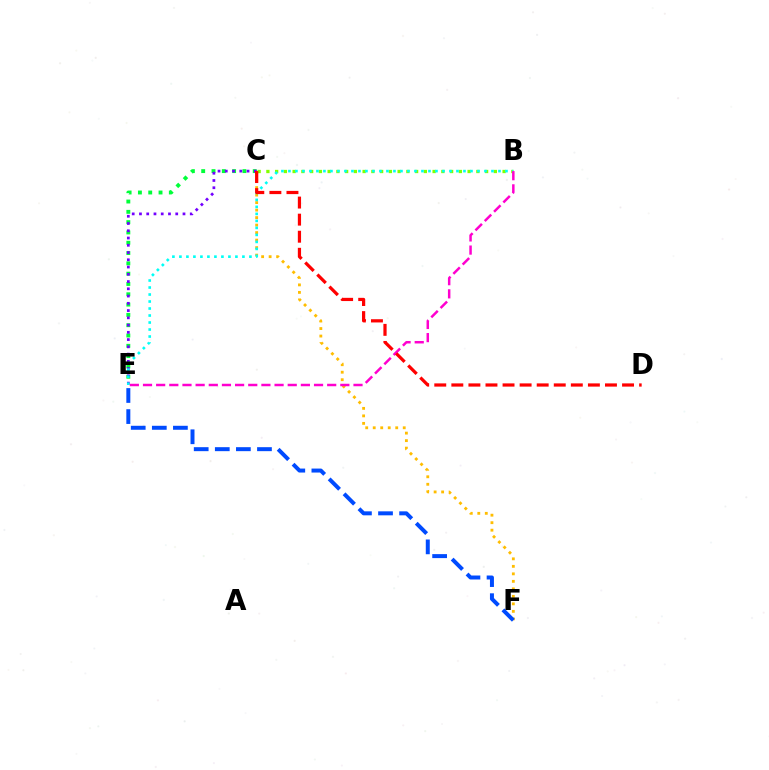{('C', 'F'): [{'color': '#ffbd00', 'line_style': 'dotted', 'thickness': 2.04}], ('C', 'E'): [{'color': '#00ff39', 'line_style': 'dotted', 'thickness': 2.8}, {'color': '#7200ff', 'line_style': 'dotted', 'thickness': 1.97}], ('E', 'F'): [{'color': '#004bff', 'line_style': 'dashed', 'thickness': 2.87}], ('B', 'C'): [{'color': '#84ff00', 'line_style': 'dotted', 'thickness': 2.38}], ('B', 'E'): [{'color': '#00fff6', 'line_style': 'dotted', 'thickness': 1.9}, {'color': '#ff00cf', 'line_style': 'dashed', 'thickness': 1.79}], ('C', 'D'): [{'color': '#ff0000', 'line_style': 'dashed', 'thickness': 2.32}]}